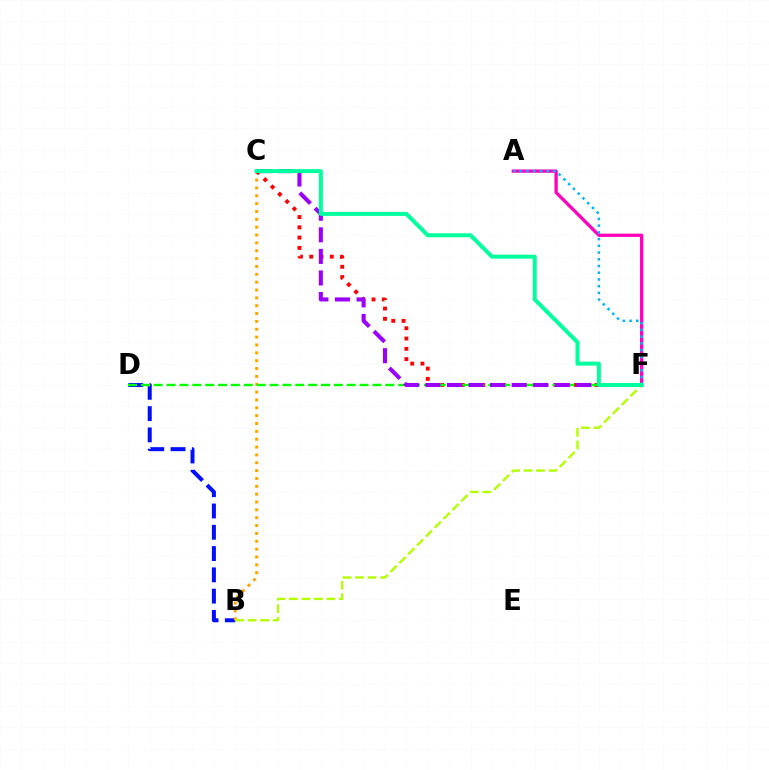{('B', 'D'): [{'color': '#0010ff', 'line_style': 'dashed', 'thickness': 2.89}], ('A', 'F'): [{'color': '#ff00bd', 'line_style': 'solid', 'thickness': 2.37}, {'color': '#00b5ff', 'line_style': 'dotted', 'thickness': 1.83}], ('B', 'C'): [{'color': '#ffa500', 'line_style': 'dotted', 'thickness': 2.13}], ('C', 'F'): [{'color': '#ff0000', 'line_style': 'dotted', 'thickness': 2.79}, {'color': '#9b00ff', 'line_style': 'dashed', 'thickness': 2.93}, {'color': '#00ff9d', 'line_style': 'solid', 'thickness': 2.87}], ('D', 'F'): [{'color': '#08ff00', 'line_style': 'dashed', 'thickness': 1.75}], ('B', 'F'): [{'color': '#b3ff00', 'line_style': 'dashed', 'thickness': 1.7}]}